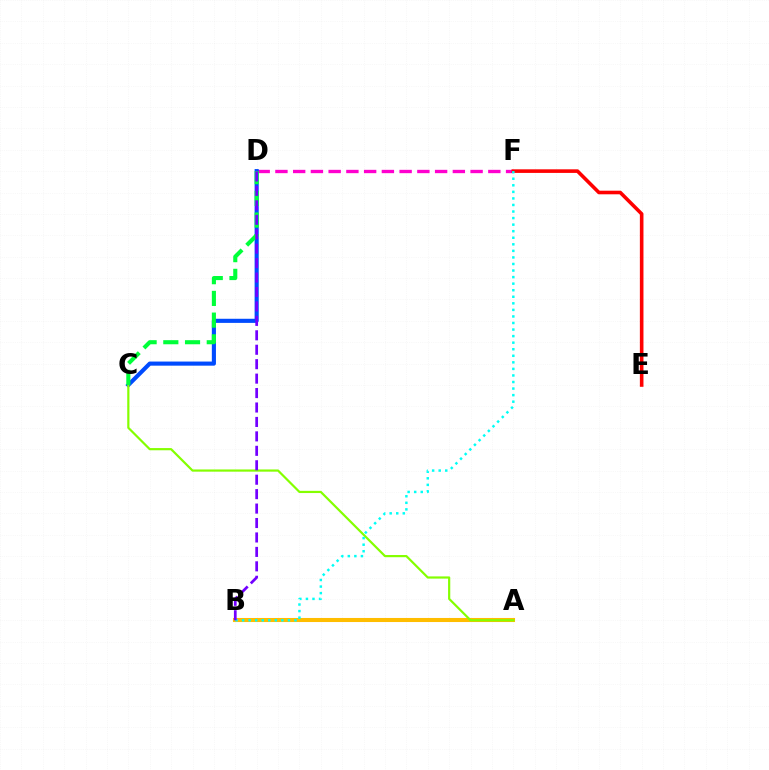{('D', 'F'): [{'color': '#ff00cf', 'line_style': 'dashed', 'thickness': 2.41}], ('A', 'B'): [{'color': '#ffbd00', 'line_style': 'solid', 'thickness': 2.92}], ('C', 'D'): [{'color': '#004bff', 'line_style': 'solid', 'thickness': 2.96}, {'color': '#00ff39', 'line_style': 'dashed', 'thickness': 2.95}], ('A', 'C'): [{'color': '#84ff00', 'line_style': 'solid', 'thickness': 1.58}], ('E', 'F'): [{'color': '#ff0000', 'line_style': 'solid', 'thickness': 2.59}], ('B', 'F'): [{'color': '#00fff6', 'line_style': 'dotted', 'thickness': 1.78}], ('B', 'D'): [{'color': '#7200ff', 'line_style': 'dashed', 'thickness': 1.96}]}